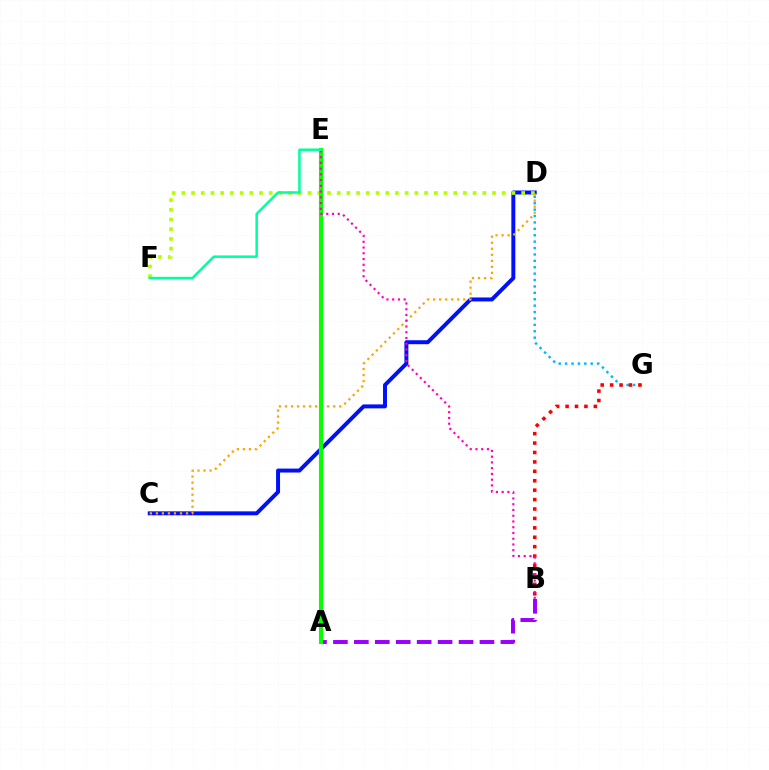{('C', 'D'): [{'color': '#0010ff', 'line_style': 'solid', 'thickness': 2.85}, {'color': '#ffa500', 'line_style': 'dotted', 'thickness': 1.64}], ('D', 'G'): [{'color': '#00b5ff', 'line_style': 'dotted', 'thickness': 1.74}], ('D', 'F'): [{'color': '#b3ff00', 'line_style': 'dotted', 'thickness': 2.64}], ('A', 'B'): [{'color': '#9b00ff', 'line_style': 'dashed', 'thickness': 2.84}], ('B', 'G'): [{'color': '#ff0000', 'line_style': 'dotted', 'thickness': 2.56}], ('A', 'E'): [{'color': '#08ff00', 'line_style': 'solid', 'thickness': 2.94}], ('B', 'E'): [{'color': '#ff00bd', 'line_style': 'dotted', 'thickness': 1.56}], ('E', 'F'): [{'color': '#00ff9d', 'line_style': 'solid', 'thickness': 1.8}]}